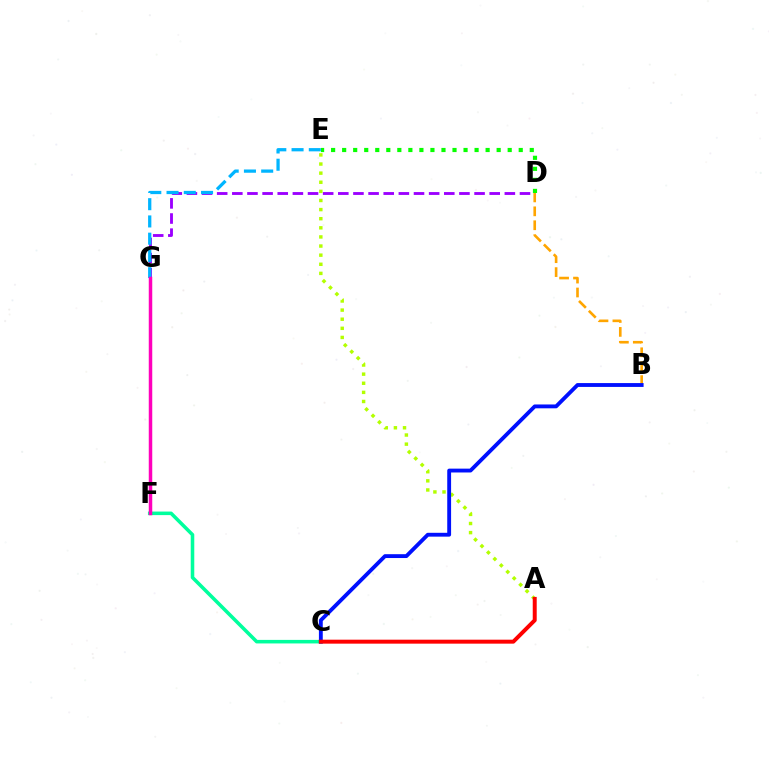{('D', 'G'): [{'color': '#9b00ff', 'line_style': 'dashed', 'thickness': 2.06}], ('B', 'D'): [{'color': '#ffa500', 'line_style': 'dashed', 'thickness': 1.89}], ('E', 'G'): [{'color': '#00b5ff', 'line_style': 'dashed', 'thickness': 2.34}], ('C', 'F'): [{'color': '#00ff9d', 'line_style': 'solid', 'thickness': 2.56}], ('D', 'E'): [{'color': '#08ff00', 'line_style': 'dotted', 'thickness': 3.0}], ('A', 'E'): [{'color': '#b3ff00', 'line_style': 'dotted', 'thickness': 2.48}], ('B', 'C'): [{'color': '#0010ff', 'line_style': 'solid', 'thickness': 2.77}], ('F', 'G'): [{'color': '#ff00bd', 'line_style': 'solid', 'thickness': 2.51}], ('A', 'C'): [{'color': '#ff0000', 'line_style': 'solid', 'thickness': 2.86}]}